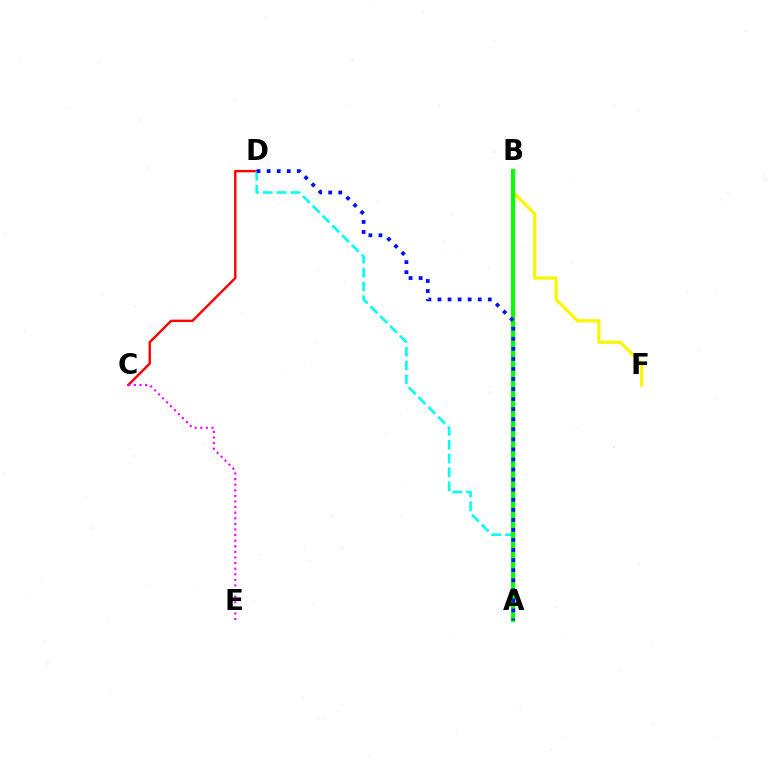{('C', 'D'): [{'color': '#ff0000', 'line_style': 'solid', 'thickness': 1.73}], ('B', 'F'): [{'color': '#fcf500', 'line_style': 'solid', 'thickness': 2.33}], ('A', 'D'): [{'color': '#00fff6', 'line_style': 'dashed', 'thickness': 1.88}, {'color': '#0010ff', 'line_style': 'dotted', 'thickness': 2.73}], ('A', 'B'): [{'color': '#08ff00', 'line_style': 'solid', 'thickness': 2.99}], ('C', 'E'): [{'color': '#ee00ff', 'line_style': 'dotted', 'thickness': 1.52}]}